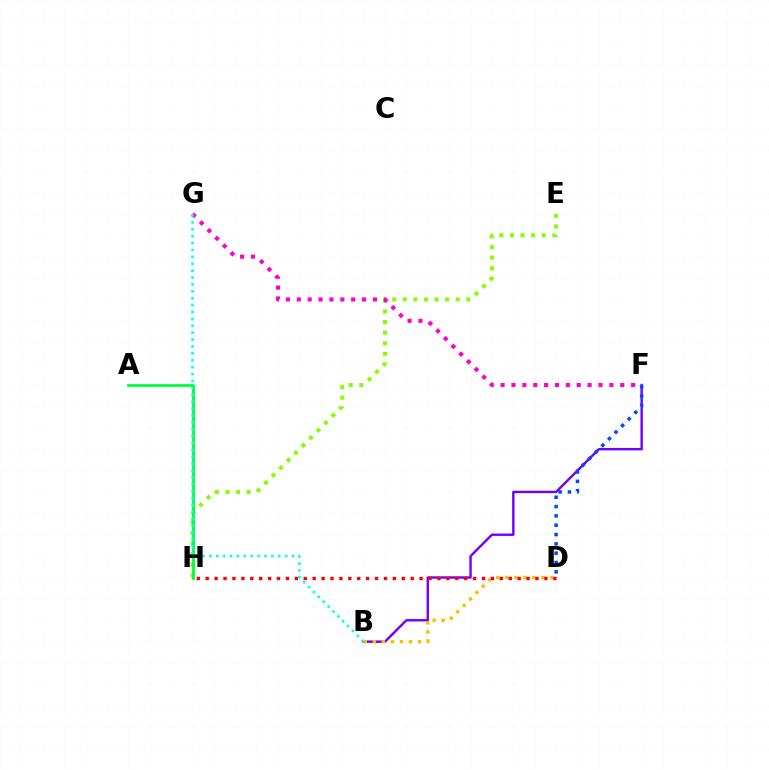{('E', 'H'): [{'color': '#84ff00', 'line_style': 'dotted', 'thickness': 2.88}], ('F', 'G'): [{'color': '#ff00cf', 'line_style': 'dotted', 'thickness': 2.95}], ('B', 'F'): [{'color': '#7200ff', 'line_style': 'solid', 'thickness': 1.74}], ('A', 'H'): [{'color': '#00ff39', 'line_style': 'solid', 'thickness': 2.01}], ('B', 'D'): [{'color': '#ffbd00', 'line_style': 'dotted', 'thickness': 2.45}], ('D', 'H'): [{'color': '#ff0000', 'line_style': 'dotted', 'thickness': 2.42}], ('D', 'F'): [{'color': '#004bff', 'line_style': 'dotted', 'thickness': 2.53}], ('B', 'G'): [{'color': '#00fff6', 'line_style': 'dotted', 'thickness': 1.87}]}